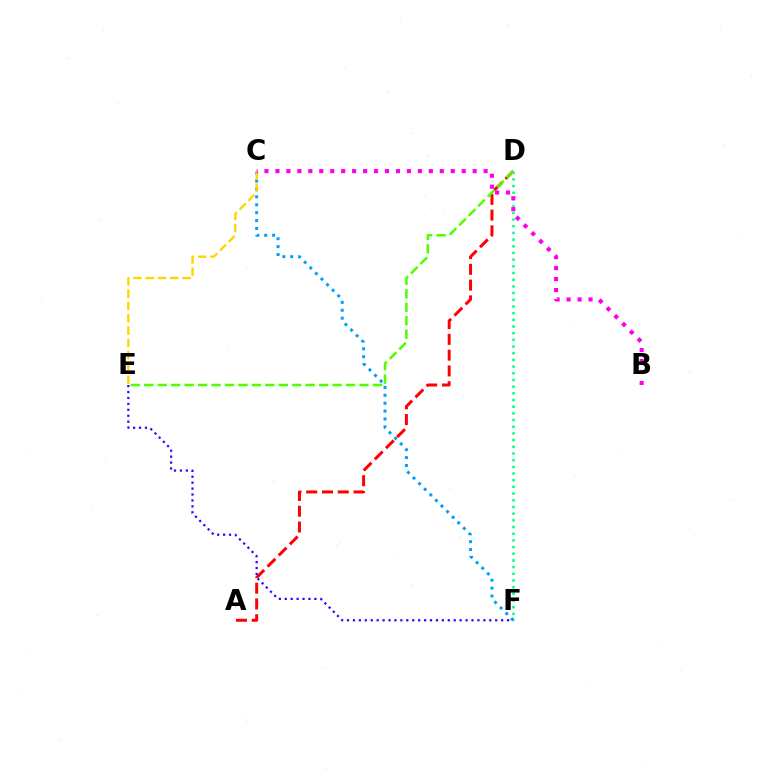{('C', 'F'): [{'color': '#009eff', 'line_style': 'dotted', 'thickness': 2.15}], ('A', 'D'): [{'color': '#ff0000', 'line_style': 'dashed', 'thickness': 2.14}], ('C', 'E'): [{'color': '#ffd500', 'line_style': 'dashed', 'thickness': 1.67}], ('D', 'F'): [{'color': '#00ff86', 'line_style': 'dotted', 'thickness': 1.82}], ('B', 'C'): [{'color': '#ff00ed', 'line_style': 'dotted', 'thickness': 2.98}], ('D', 'E'): [{'color': '#4fff00', 'line_style': 'dashed', 'thickness': 1.83}], ('E', 'F'): [{'color': '#3700ff', 'line_style': 'dotted', 'thickness': 1.61}]}